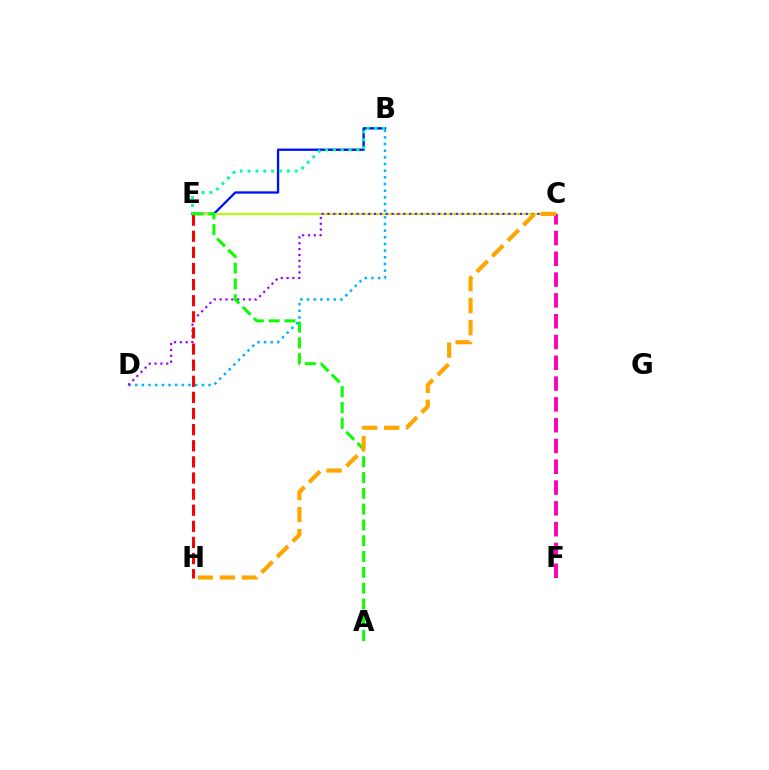{('B', 'E'): [{'color': '#0010ff', 'line_style': 'solid', 'thickness': 1.67}, {'color': '#00ff9d', 'line_style': 'dotted', 'thickness': 2.13}], ('C', 'E'): [{'color': '#b3ff00', 'line_style': 'solid', 'thickness': 1.5}], ('B', 'D'): [{'color': '#00b5ff', 'line_style': 'dotted', 'thickness': 1.81}], ('C', 'D'): [{'color': '#9b00ff', 'line_style': 'dotted', 'thickness': 1.59}], ('E', 'H'): [{'color': '#ff0000', 'line_style': 'dashed', 'thickness': 2.19}], ('C', 'F'): [{'color': '#ff00bd', 'line_style': 'dashed', 'thickness': 2.83}], ('A', 'E'): [{'color': '#08ff00', 'line_style': 'dashed', 'thickness': 2.15}], ('C', 'H'): [{'color': '#ffa500', 'line_style': 'dashed', 'thickness': 2.99}]}